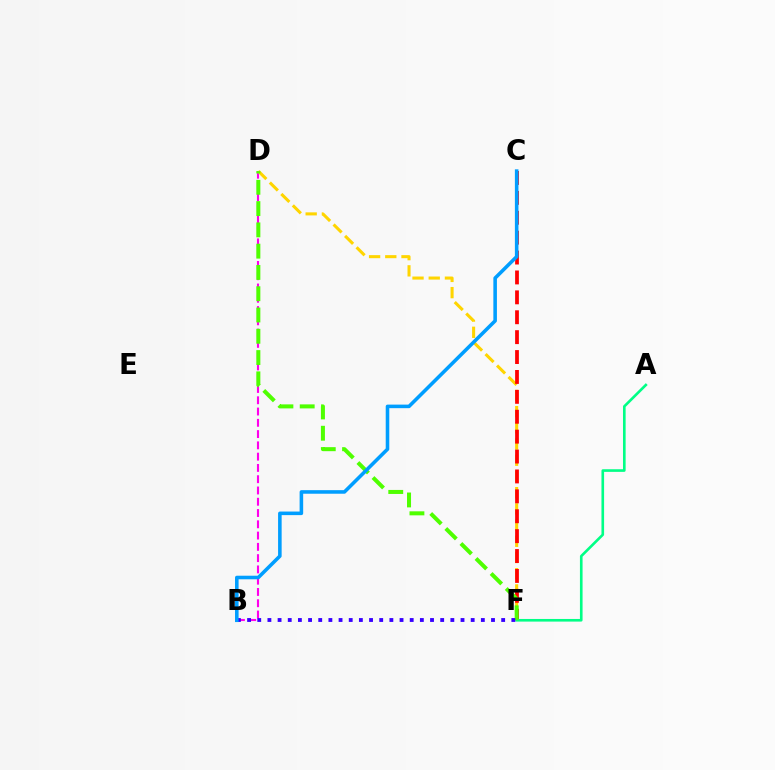{('B', 'D'): [{'color': '#ff00ed', 'line_style': 'dashed', 'thickness': 1.53}], ('D', 'F'): [{'color': '#ffd500', 'line_style': 'dashed', 'thickness': 2.2}, {'color': '#4fff00', 'line_style': 'dashed', 'thickness': 2.89}], ('C', 'F'): [{'color': '#ff0000', 'line_style': 'dashed', 'thickness': 2.7}], ('A', 'F'): [{'color': '#00ff86', 'line_style': 'solid', 'thickness': 1.89}], ('B', 'F'): [{'color': '#3700ff', 'line_style': 'dotted', 'thickness': 2.76}], ('B', 'C'): [{'color': '#009eff', 'line_style': 'solid', 'thickness': 2.57}]}